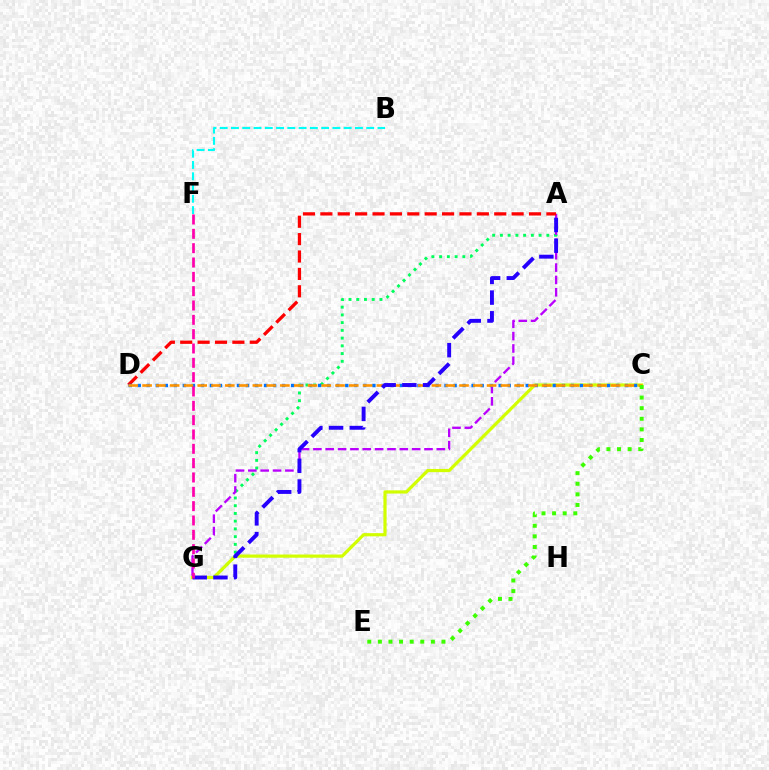{('A', 'G'): [{'color': '#00ff5c', 'line_style': 'dotted', 'thickness': 2.1}, {'color': '#b900ff', 'line_style': 'dashed', 'thickness': 1.68}, {'color': '#2500ff', 'line_style': 'dashed', 'thickness': 2.81}], ('C', 'G'): [{'color': '#d1ff00', 'line_style': 'solid', 'thickness': 2.31}], ('A', 'D'): [{'color': '#ff0000', 'line_style': 'dashed', 'thickness': 2.36}], ('C', 'D'): [{'color': '#0074ff', 'line_style': 'dotted', 'thickness': 2.45}, {'color': '#ff9400', 'line_style': 'dashed', 'thickness': 1.87}], ('B', 'F'): [{'color': '#00fff6', 'line_style': 'dashed', 'thickness': 1.53}], ('C', 'E'): [{'color': '#3dff00', 'line_style': 'dotted', 'thickness': 2.88}], ('F', 'G'): [{'color': '#ff00ac', 'line_style': 'dashed', 'thickness': 1.95}]}